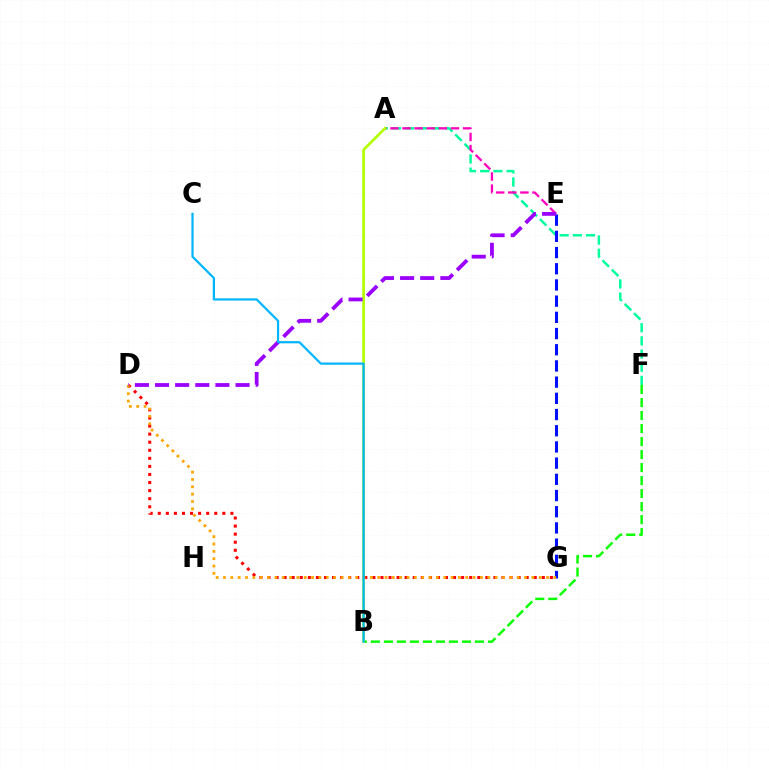{('D', 'G'): [{'color': '#ff0000', 'line_style': 'dotted', 'thickness': 2.19}, {'color': '#ffa500', 'line_style': 'dotted', 'thickness': 2.0}], ('A', 'F'): [{'color': '#00ff9d', 'line_style': 'dashed', 'thickness': 1.79}], ('B', 'F'): [{'color': '#08ff00', 'line_style': 'dashed', 'thickness': 1.77}], ('A', 'E'): [{'color': '#ff00bd', 'line_style': 'dashed', 'thickness': 1.65}], ('A', 'B'): [{'color': '#b3ff00', 'line_style': 'solid', 'thickness': 1.96}], ('E', 'G'): [{'color': '#0010ff', 'line_style': 'dashed', 'thickness': 2.2}], ('D', 'E'): [{'color': '#9b00ff', 'line_style': 'dashed', 'thickness': 2.73}], ('B', 'C'): [{'color': '#00b5ff', 'line_style': 'solid', 'thickness': 1.59}]}